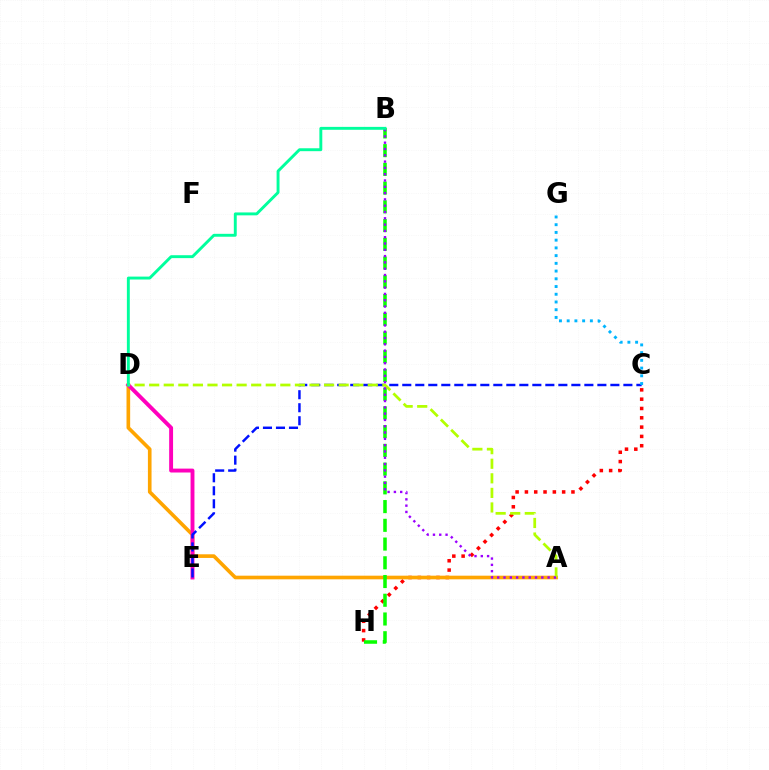{('C', 'H'): [{'color': '#ff0000', 'line_style': 'dotted', 'thickness': 2.53}], ('A', 'D'): [{'color': '#ffa500', 'line_style': 'solid', 'thickness': 2.62}, {'color': '#b3ff00', 'line_style': 'dashed', 'thickness': 1.98}], ('D', 'E'): [{'color': '#ff00bd', 'line_style': 'solid', 'thickness': 2.81}], ('B', 'H'): [{'color': '#08ff00', 'line_style': 'dashed', 'thickness': 2.54}], ('C', 'E'): [{'color': '#0010ff', 'line_style': 'dashed', 'thickness': 1.77}], ('A', 'B'): [{'color': '#9b00ff', 'line_style': 'dotted', 'thickness': 1.71}], ('B', 'D'): [{'color': '#00ff9d', 'line_style': 'solid', 'thickness': 2.09}], ('C', 'G'): [{'color': '#00b5ff', 'line_style': 'dotted', 'thickness': 2.1}]}